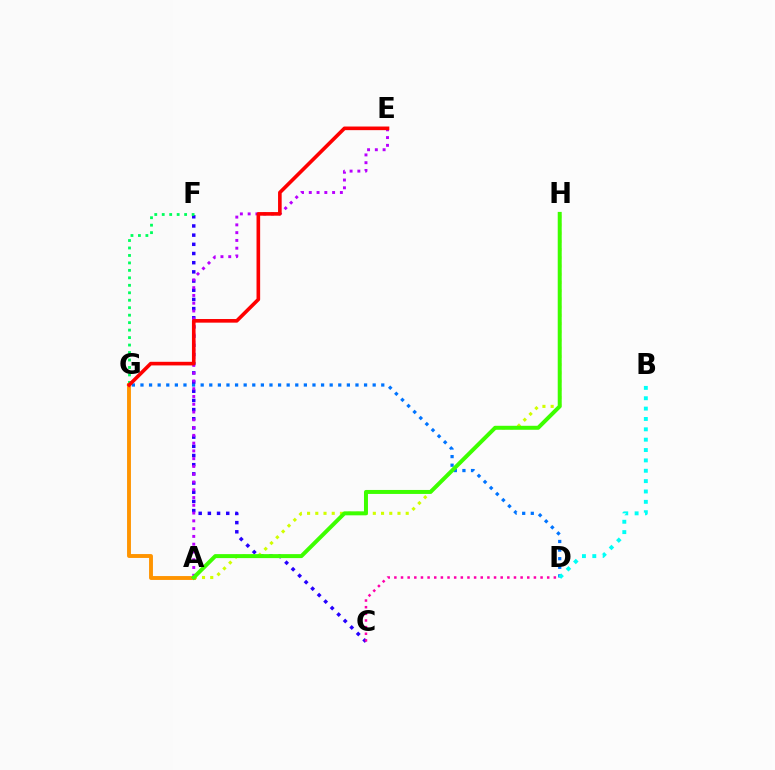{('D', 'G'): [{'color': '#0074ff', 'line_style': 'dotted', 'thickness': 2.34}], ('C', 'F'): [{'color': '#2500ff', 'line_style': 'dotted', 'thickness': 2.49}], ('F', 'G'): [{'color': '#00ff5c', 'line_style': 'dotted', 'thickness': 2.03}], ('A', 'H'): [{'color': '#d1ff00', 'line_style': 'dotted', 'thickness': 2.23}, {'color': '#3dff00', 'line_style': 'solid', 'thickness': 2.87}], ('A', 'E'): [{'color': '#b900ff', 'line_style': 'dotted', 'thickness': 2.11}], ('C', 'D'): [{'color': '#ff00ac', 'line_style': 'dotted', 'thickness': 1.81}], ('A', 'G'): [{'color': '#ff9400', 'line_style': 'solid', 'thickness': 2.79}], ('B', 'D'): [{'color': '#00fff6', 'line_style': 'dotted', 'thickness': 2.81}], ('E', 'G'): [{'color': '#ff0000', 'line_style': 'solid', 'thickness': 2.61}]}